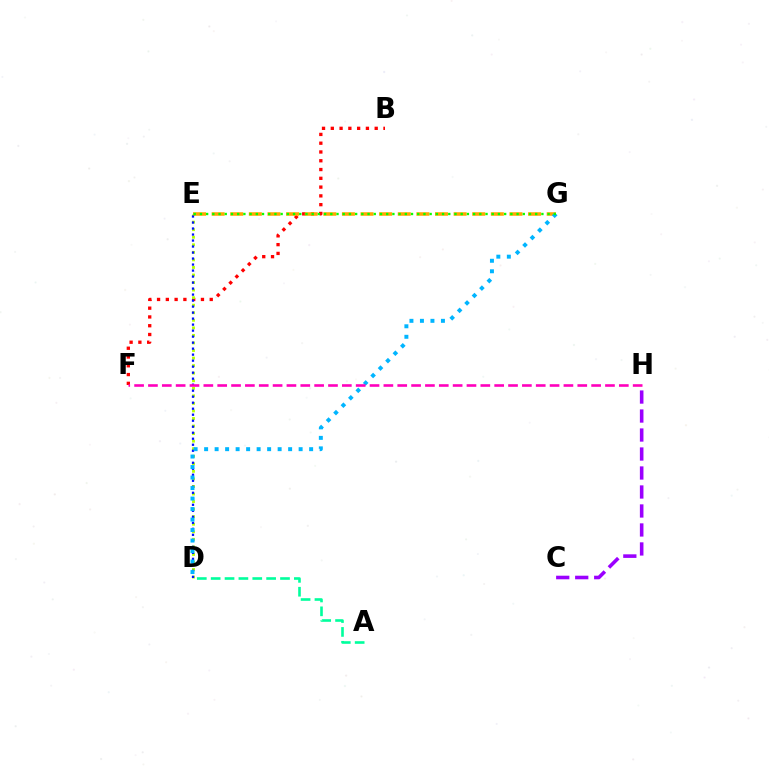{('B', 'F'): [{'color': '#ff0000', 'line_style': 'dotted', 'thickness': 2.39}], ('C', 'H'): [{'color': '#9b00ff', 'line_style': 'dashed', 'thickness': 2.58}], ('D', 'E'): [{'color': '#b3ff00', 'line_style': 'dotted', 'thickness': 2.05}, {'color': '#0010ff', 'line_style': 'dotted', 'thickness': 1.63}], ('E', 'G'): [{'color': '#ffa500', 'line_style': 'dashed', 'thickness': 2.53}, {'color': '#08ff00', 'line_style': 'dotted', 'thickness': 1.69}], ('D', 'G'): [{'color': '#00b5ff', 'line_style': 'dotted', 'thickness': 2.85}], ('A', 'D'): [{'color': '#00ff9d', 'line_style': 'dashed', 'thickness': 1.88}], ('F', 'H'): [{'color': '#ff00bd', 'line_style': 'dashed', 'thickness': 1.88}]}